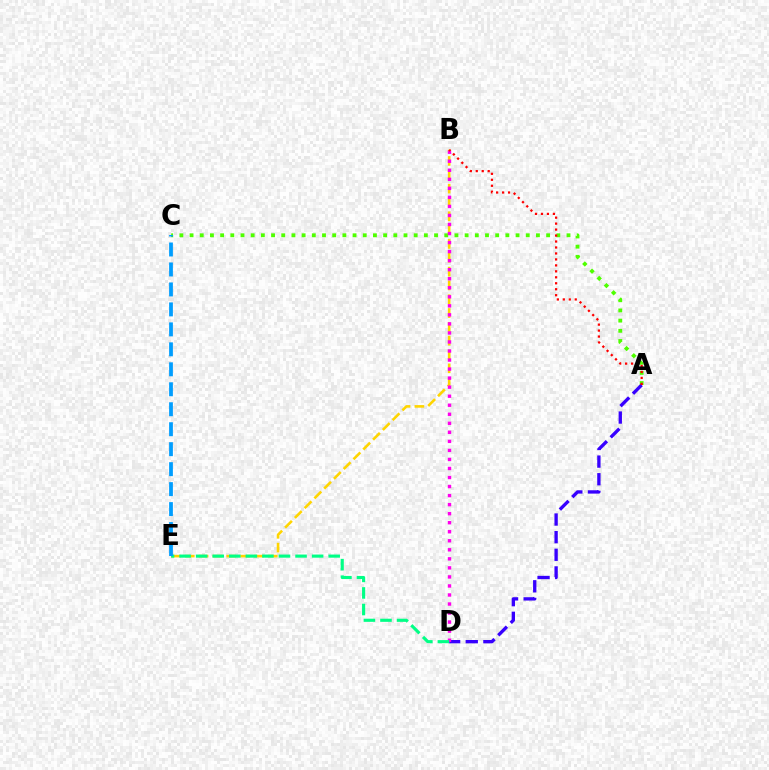{('A', 'C'): [{'color': '#4fff00', 'line_style': 'dotted', 'thickness': 2.77}], ('A', 'D'): [{'color': '#3700ff', 'line_style': 'dashed', 'thickness': 2.4}], ('B', 'E'): [{'color': '#ffd500', 'line_style': 'dashed', 'thickness': 1.88}], ('B', 'D'): [{'color': '#ff00ed', 'line_style': 'dotted', 'thickness': 2.46}], ('A', 'B'): [{'color': '#ff0000', 'line_style': 'dotted', 'thickness': 1.62}], ('D', 'E'): [{'color': '#00ff86', 'line_style': 'dashed', 'thickness': 2.25}], ('C', 'E'): [{'color': '#009eff', 'line_style': 'dashed', 'thickness': 2.71}]}